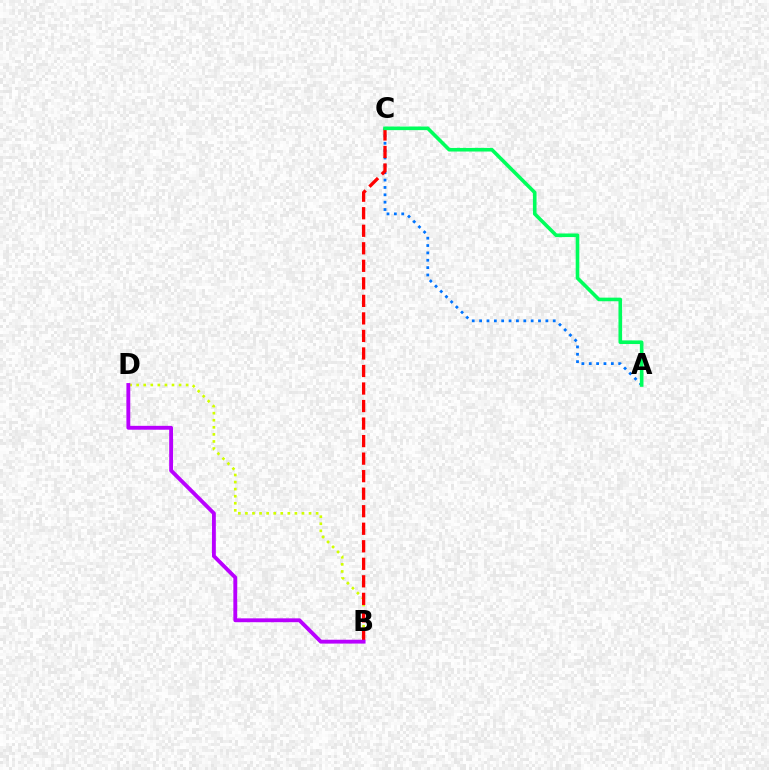{('A', 'C'): [{'color': '#0074ff', 'line_style': 'dotted', 'thickness': 2.0}, {'color': '#00ff5c', 'line_style': 'solid', 'thickness': 2.6}], ('B', 'D'): [{'color': '#d1ff00', 'line_style': 'dotted', 'thickness': 1.92}, {'color': '#b900ff', 'line_style': 'solid', 'thickness': 2.78}], ('B', 'C'): [{'color': '#ff0000', 'line_style': 'dashed', 'thickness': 2.38}]}